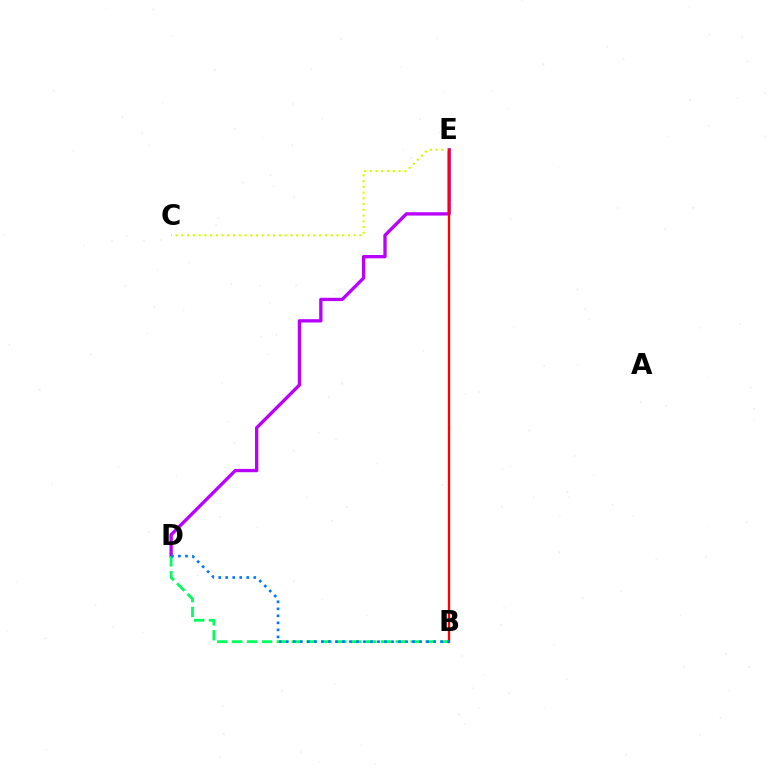{('D', 'E'): [{'color': '#b900ff', 'line_style': 'solid', 'thickness': 2.39}], ('C', 'E'): [{'color': '#d1ff00', 'line_style': 'dotted', 'thickness': 1.56}], ('B', 'E'): [{'color': '#ff0000', 'line_style': 'solid', 'thickness': 1.68}], ('B', 'D'): [{'color': '#00ff5c', 'line_style': 'dashed', 'thickness': 2.02}, {'color': '#0074ff', 'line_style': 'dotted', 'thickness': 1.91}]}